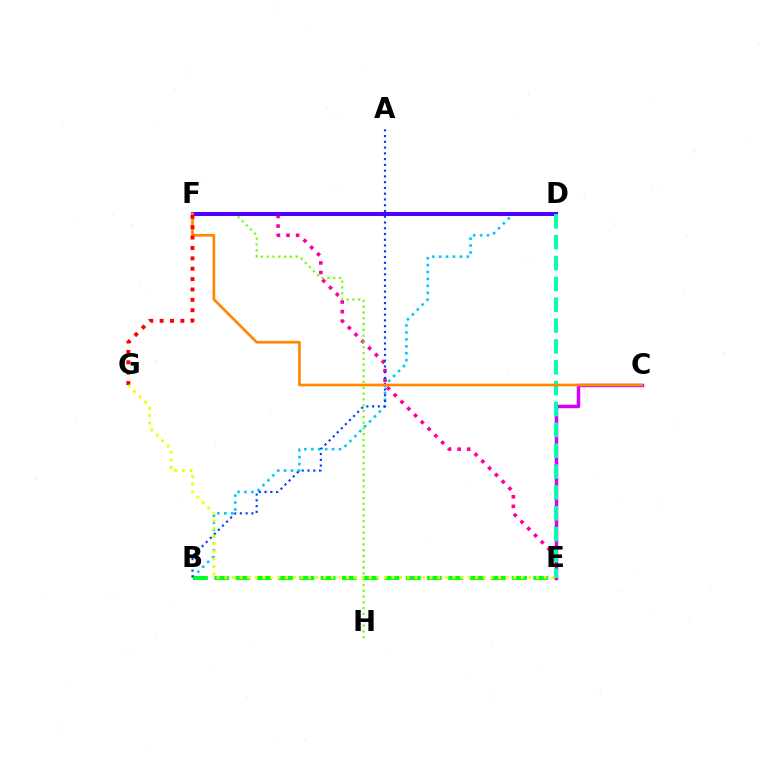{('B', 'D'): [{'color': '#00c7ff', 'line_style': 'dotted', 'thickness': 1.88}], ('B', 'E'): [{'color': '#00ff27', 'line_style': 'dashed', 'thickness': 2.89}], ('C', 'E'): [{'color': '#d600ff', 'line_style': 'solid', 'thickness': 2.5}], ('E', 'F'): [{'color': '#ff00a0', 'line_style': 'dotted', 'thickness': 2.61}], ('F', 'H'): [{'color': '#66ff00', 'line_style': 'dotted', 'thickness': 1.58}], ('A', 'B'): [{'color': '#003fff', 'line_style': 'dotted', 'thickness': 1.56}], ('D', 'F'): [{'color': '#4f00ff', 'line_style': 'solid', 'thickness': 2.92}], ('D', 'E'): [{'color': '#00ffaf', 'line_style': 'dashed', 'thickness': 2.83}], ('C', 'F'): [{'color': '#ff8800', 'line_style': 'solid', 'thickness': 1.95}], ('F', 'G'): [{'color': '#ff0000', 'line_style': 'dotted', 'thickness': 2.82}], ('E', 'G'): [{'color': '#eeff00', 'line_style': 'dotted', 'thickness': 2.07}]}